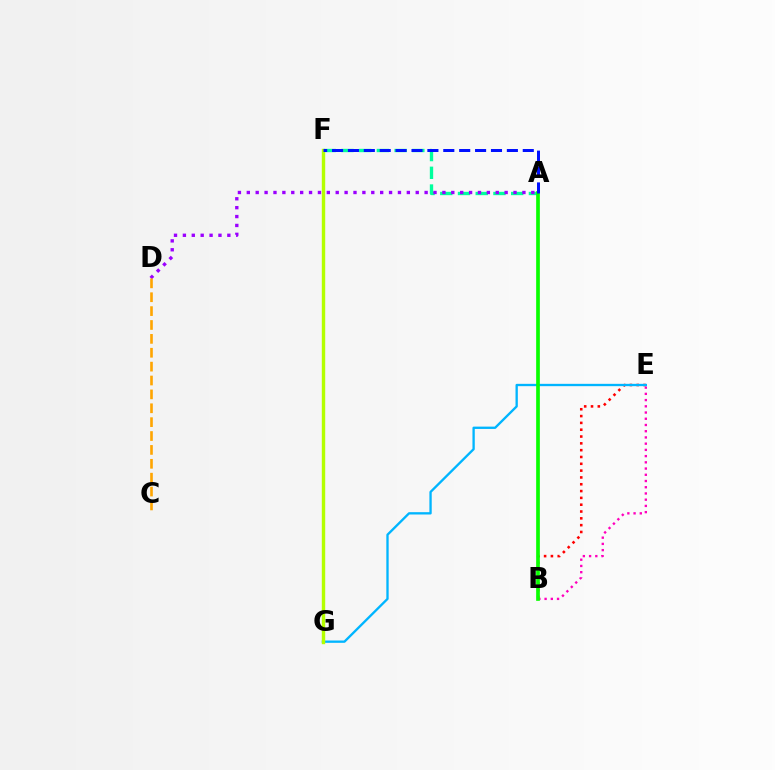{('B', 'E'): [{'color': '#ff00bd', 'line_style': 'dotted', 'thickness': 1.69}, {'color': '#ff0000', 'line_style': 'dotted', 'thickness': 1.85}], ('E', 'G'): [{'color': '#00b5ff', 'line_style': 'solid', 'thickness': 1.68}], ('A', 'F'): [{'color': '#00ff9d', 'line_style': 'dashed', 'thickness': 2.41}, {'color': '#0010ff', 'line_style': 'dashed', 'thickness': 2.16}], ('F', 'G'): [{'color': '#b3ff00', 'line_style': 'solid', 'thickness': 2.45}], ('A', 'B'): [{'color': '#08ff00', 'line_style': 'solid', 'thickness': 2.65}], ('A', 'D'): [{'color': '#9b00ff', 'line_style': 'dotted', 'thickness': 2.42}], ('C', 'D'): [{'color': '#ffa500', 'line_style': 'dashed', 'thickness': 1.89}]}